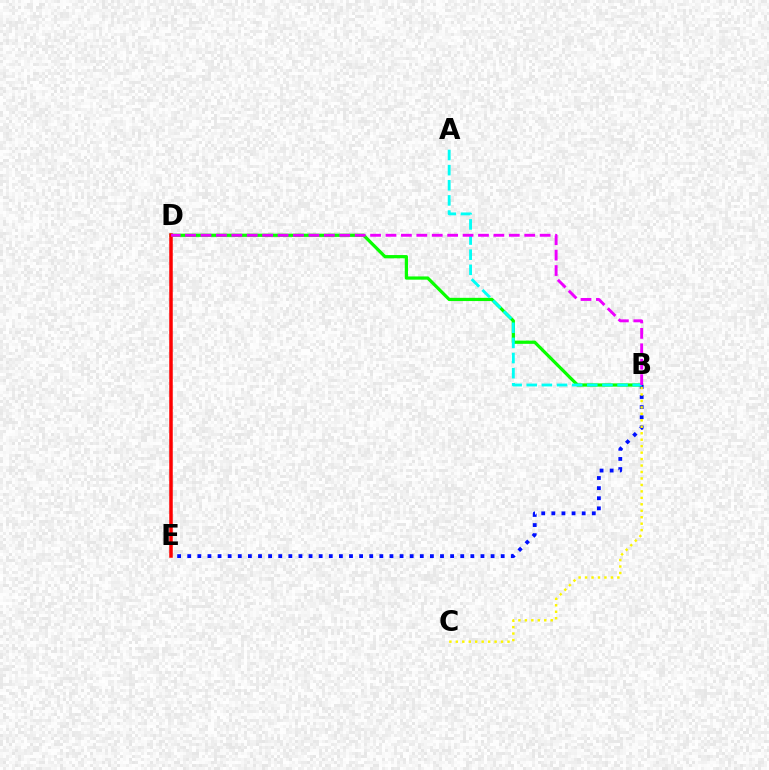{('B', 'D'): [{'color': '#08ff00', 'line_style': 'solid', 'thickness': 2.32}, {'color': '#ee00ff', 'line_style': 'dashed', 'thickness': 2.09}], ('B', 'E'): [{'color': '#0010ff', 'line_style': 'dotted', 'thickness': 2.75}], ('D', 'E'): [{'color': '#ff0000', 'line_style': 'solid', 'thickness': 2.53}], ('B', 'C'): [{'color': '#fcf500', 'line_style': 'dotted', 'thickness': 1.75}], ('A', 'B'): [{'color': '#00fff6', 'line_style': 'dashed', 'thickness': 2.06}]}